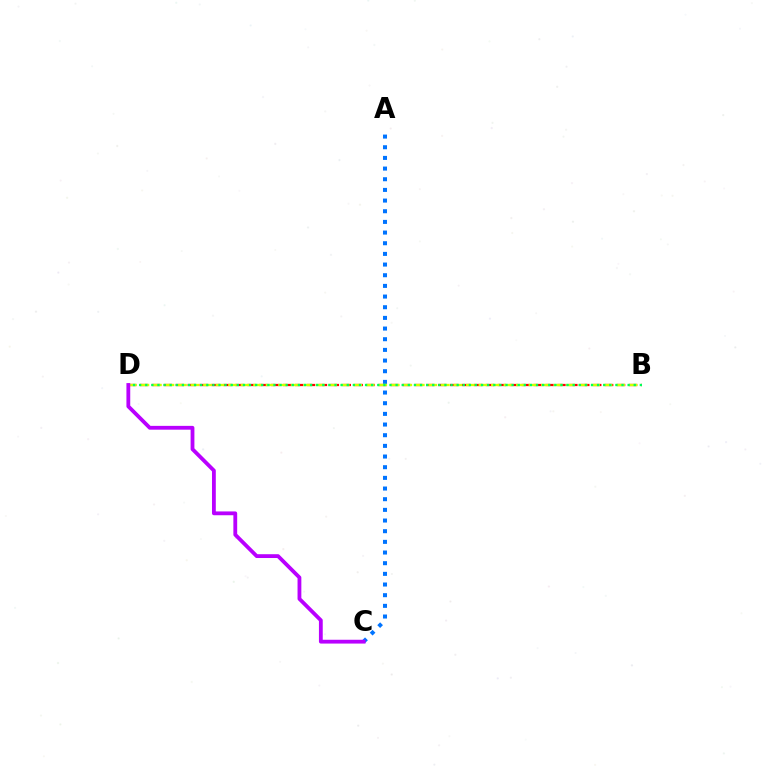{('B', 'D'): [{'color': '#ff0000', 'line_style': 'dashed', 'thickness': 1.62}, {'color': '#d1ff00', 'line_style': 'dashed', 'thickness': 1.7}, {'color': '#00ff5c', 'line_style': 'dotted', 'thickness': 1.66}], ('A', 'C'): [{'color': '#0074ff', 'line_style': 'dotted', 'thickness': 2.9}], ('C', 'D'): [{'color': '#b900ff', 'line_style': 'solid', 'thickness': 2.74}]}